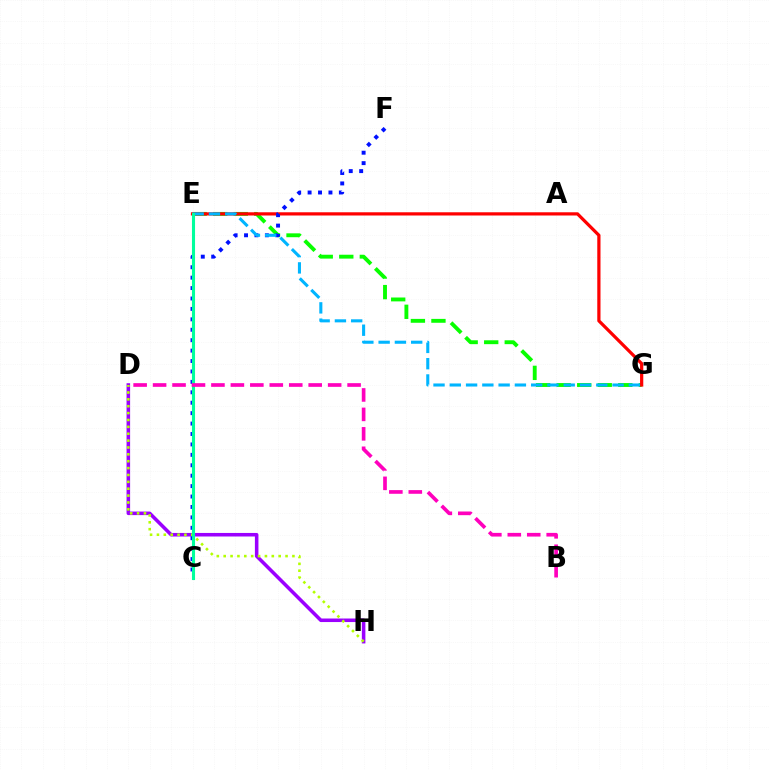{('D', 'H'): [{'color': '#9b00ff', 'line_style': 'solid', 'thickness': 2.55}, {'color': '#b3ff00', 'line_style': 'dotted', 'thickness': 1.87}], ('E', 'G'): [{'color': '#08ff00', 'line_style': 'dashed', 'thickness': 2.79}, {'color': '#ff0000', 'line_style': 'solid', 'thickness': 2.32}, {'color': '#00b5ff', 'line_style': 'dashed', 'thickness': 2.21}], ('C', 'F'): [{'color': '#0010ff', 'line_style': 'dotted', 'thickness': 2.83}], ('C', 'E'): [{'color': '#ffa500', 'line_style': 'dotted', 'thickness': 1.84}, {'color': '#00ff9d', 'line_style': 'solid', 'thickness': 2.23}], ('B', 'D'): [{'color': '#ff00bd', 'line_style': 'dashed', 'thickness': 2.64}]}